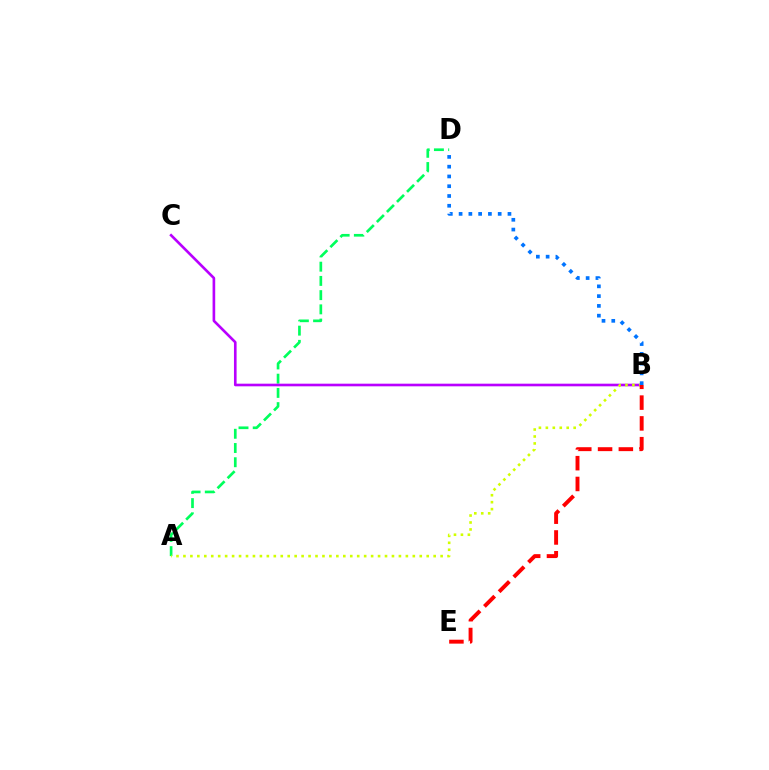{('A', 'D'): [{'color': '#00ff5c', 'line_style': 'dashed', 'thickness': 1.93}], ('B', 'C'): [{'color': '#b900ff', 'line_style': 'solid', 'thickness': 1.9}], ('A', 'B'): [{'color': '#d1ff00', 'line_style': 'dotted', 'thickness': 1.89}], ('B', 'D'): [{'color': '#0074ff', 'line_style': 'dotted', 'thickness': 2.66}], ('B', 'E'): [{'color': '#ff0000', 'line_style': 'dashed', 'thickness': 2.82}]}